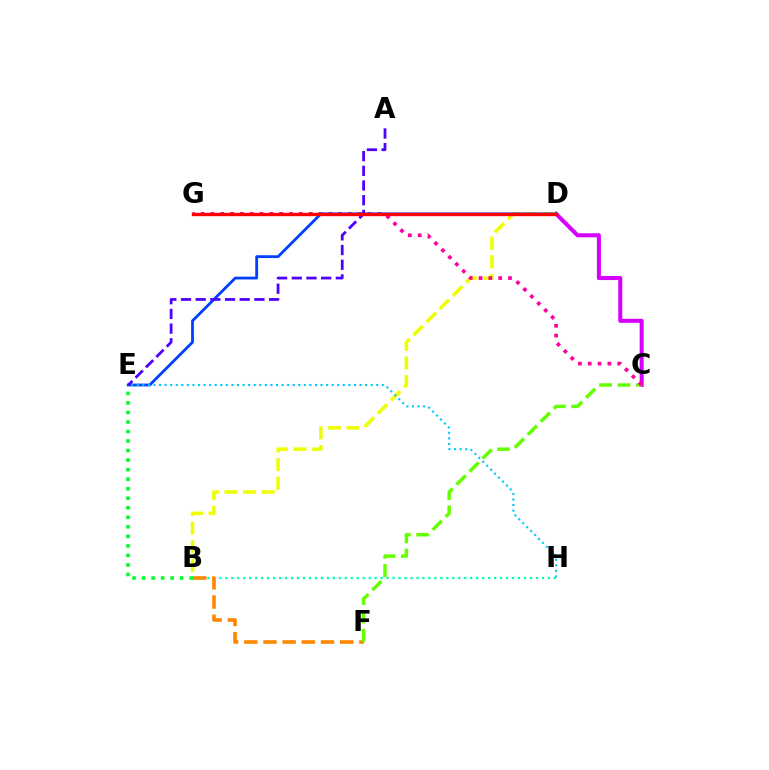{('B', 'E'): [{'color': '#00ff27', 'line_style': 'dotted', 'thickness': 2.59}], ('B', 'H'): [{'color': '#00ffaf', 'line_style': 'dotted', 'thickness': 1.62}], ('B', 'F'): [{'color': '#ff8800', 'line_style': 'dashed', 'thickness': 2.61}], ('C', 'D'): [{'color': '#d600ff', 'line_style': 'solid', 'thickness': 2.91}], ('C', 'F'): [{'color': '#66ff00', 'line_style': 'dashed', 'thickness': 2.5}], ('B', 'D'): [{'color': '#eeff00', 'line_style': 'dashed', 'thickness': 2.53}], ('C', 'G'): [{'color': '#ff00a0', 'line_style': 'dotted', 'thickness': 2.67}], ('D', 'E'): [{'color': '#003fff', 'line_style': 'solid', 'thickness': 2.02}], ('A', 'E'): [{'color': '#4f00ff', 'line_style': 'dashed', 'thickness': 2.0}], ('E', 'H'): [{'color': '#00c7ff', 'line_style': 'dotted', 'thickness': 1.51}], ('D', 'G'): [{'color': '#ff0000', 'line_style': 'solid', 'thickness': 2.41}]}